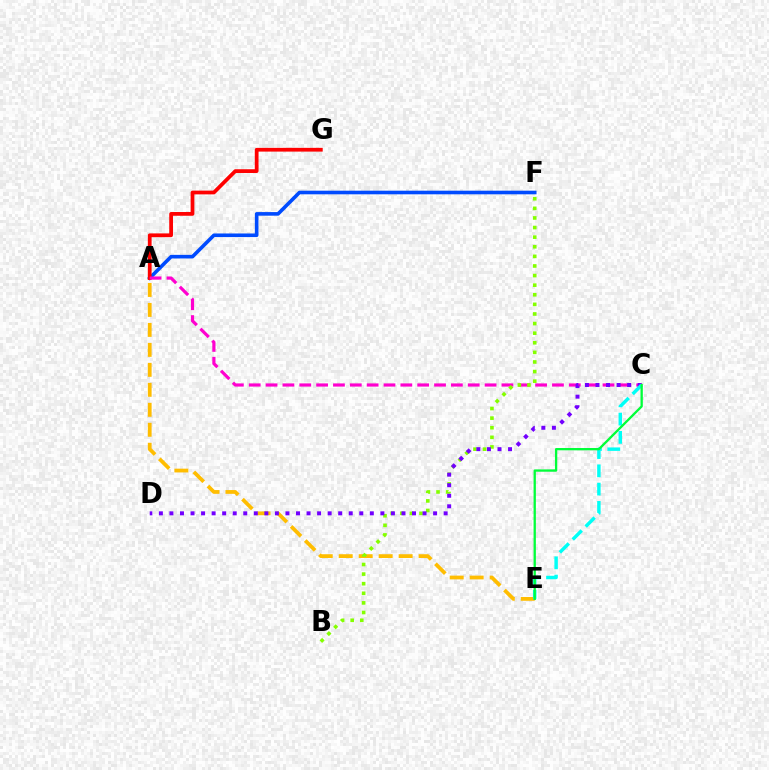{('A', 'F'): [{'color': '#004bff', 'line_style': 'solid', 'thickness': 2.6}], ('A', 'E'): [{'color': '#ffbd00', 'line_style': 'dashed', 'thickness': 2.71}], ('A', 'G'): [{'color': '#ff0000', 'line_style': 'solid', 'thickness': 2.7}], ('A', 'C'): [{'color': '#ff00cf', 'line_style': 'dashed', 'thickness': 2.29}], ('B', 'F'): [{'color': '#84ff00', 'line_style': 'dotted', 'thickness': 2.61}], ('C', 'D'): [{'color': '#7200ff', 'line_style': 'dotted', 'thickness': 2.87}], ('C', 'E'): [{'color': '#00fff6', 'line_style': 'dashed', 'thickness': 2.48}, {'color': '#00ff39', 'line_style': 'solid', 'thickness': 1.66}]}